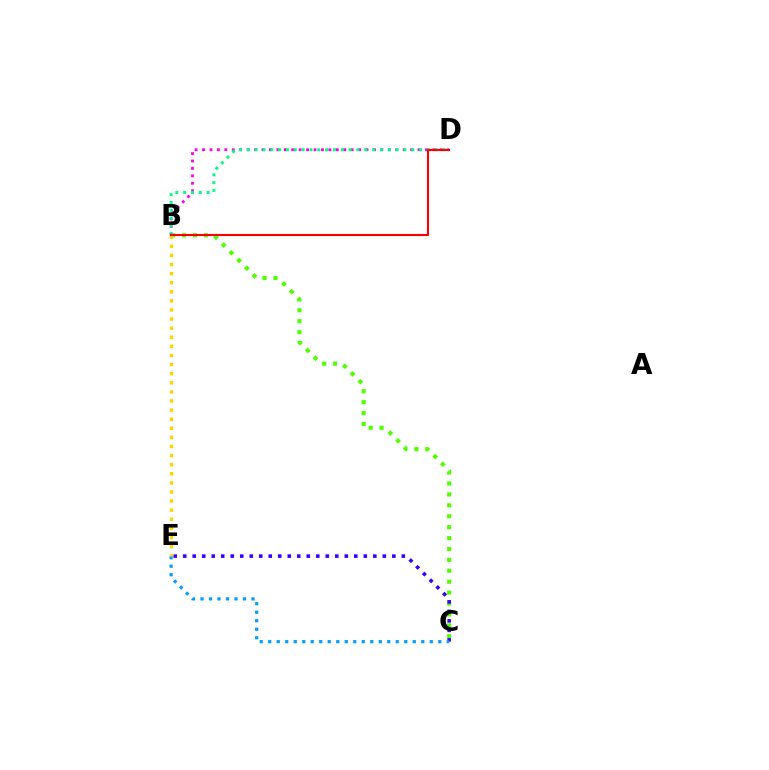{('B', 'D'): [{'color': '#ff00ed', 'line_style': 'dotted', 'thickness': 2.02}, {'color': '#00ff86', 'line_style': 'dotted', 'thickness': 2.13}, {'color': '#ff0000', 'line_style': 'solid', 'thickness': 1.51}], ('B', 'C'): [{'color': '#4fff00', 'line_style': 'dotted', 'thickness': 2.96}], ('C', 'E'): [{'color': '#3700ff', 'line_style': 'dotted', 'thickness': 2.58}, {'color': '#009eff', 'line_style': 'dotted', 'thickness': 2.31}], ('B', 'E'): [{'color': '#ffd500', 'line_style': 'dotted', 'thickness': 2.47}]}